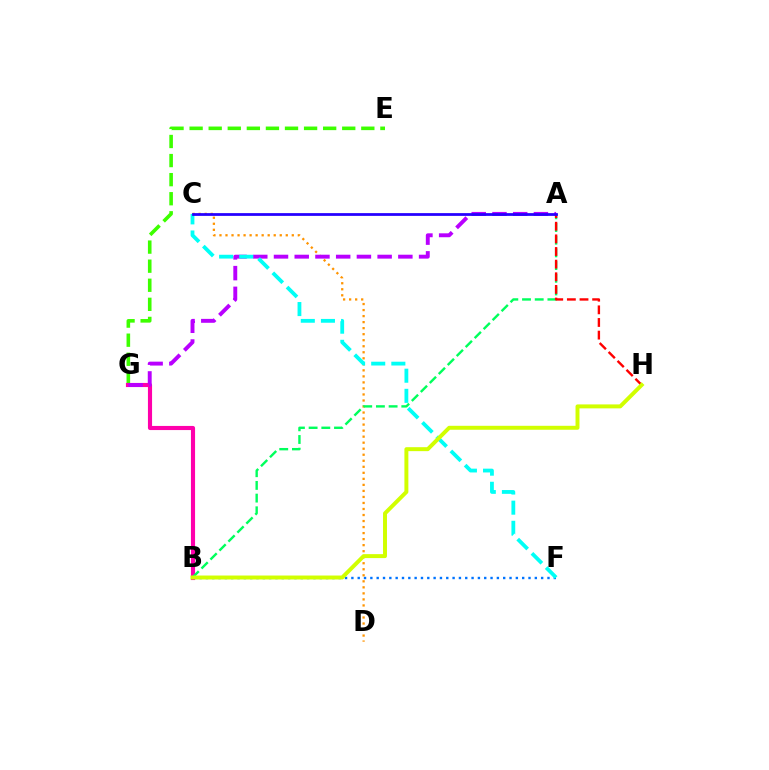{('E', 'G'): [{'color': '#3dff00', 'line_style': 'dashed', 'thickness': 2.59}], ('B', 'F'): [{'color': '#0074ff', 'line_style': 'dotted', 'thickness': 1.72}], ('C', 'D'): [{'color': '#ff9400', 'line_style': 'dotted', 'thickness': 1.64}], ('B', 'G'): [{'color': '#ff00ac', 'line_style': 'solid', 'thickness': 2.97}], ('A', 'B'): [{'color': '#00ff5c', 'line_style': 'dashed', 'thickness': 1.72}], ('A', 'G'): [{'color': '#b900ff', 'line_style': 'dashed', 'thickness': 2.82}], ('A', 'H'): [{'color': '#ff0000', 'line_style': 'dashed', 'thickness': 1.72}], ('C', 'F'): [{'color': '#00fff6', 'line_style': 'dashed', 'thickness': 2.73}], ('A', 'C'): [{'color': '#2500ff', 'line_style': 'solid', 'thickness': 1.99}], ('B', 'H'): [{'color': '#d1ff00', 'line_style': 'solid', 'thickness': 2.85}]}